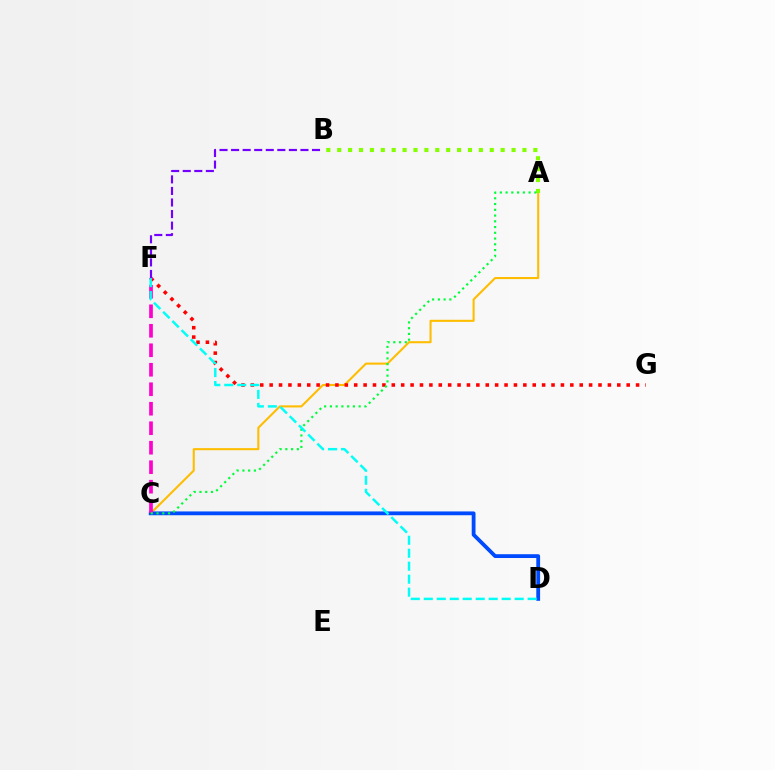{('A', 'C'): [{'color': '#ffbd00', 'line_style': 'solid', 'thickness': 1.5}, {'color': '#00ff39', 'line_style': 'dotted', 'thickness': 1.56}], ('A', 'B'): [{'color': '#84ff00', 'line_style': 'dotted', 'thickness': 2.96}], ('F', 'G'): [{'color': '#ff0000', 'line_style': 'dotted', 'thickness': 2.55}], ('C', 'D'): [{'color': '#004bff', 'line_style': 'solid', 'thickness': 2.74}], ('C', 'F'): [{'color': '#ff00cf', 'line_style': 'dashed', 'thickness': 2.65}], ('D', 'F'): [{'color': '#00fff6', 'line_style': 'dashed', 'thickness': 1.76}], ('B', 'F'): [{'color': '#7200ff', 'line_style': 'dashed', 'thickness': 1.57}]}